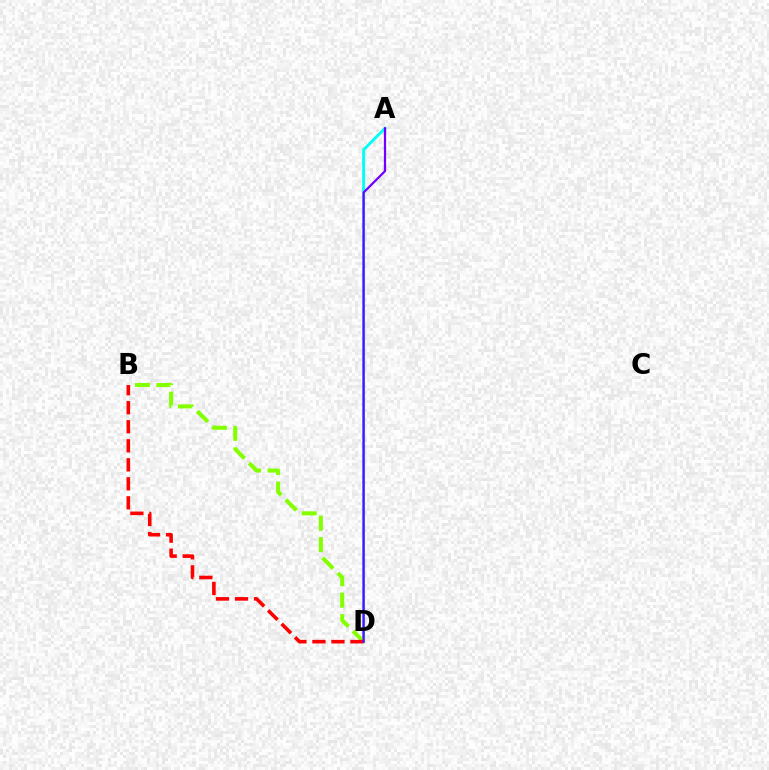{('A', 'D'): [{'color': '#00fff6', 'line_style': 'solid', 'thickness': 2.1}, {'color': '#7200ff', 'line_style': 'solid', 'thickness': 1.61}], ('B', 'D'): [{'color': '#84ff00', 'line_style': 'dashed', 'thickness': 2.92}, {'color': '#ff0000', 'line_style': 'dashed', 'thickness': 2.58}]}